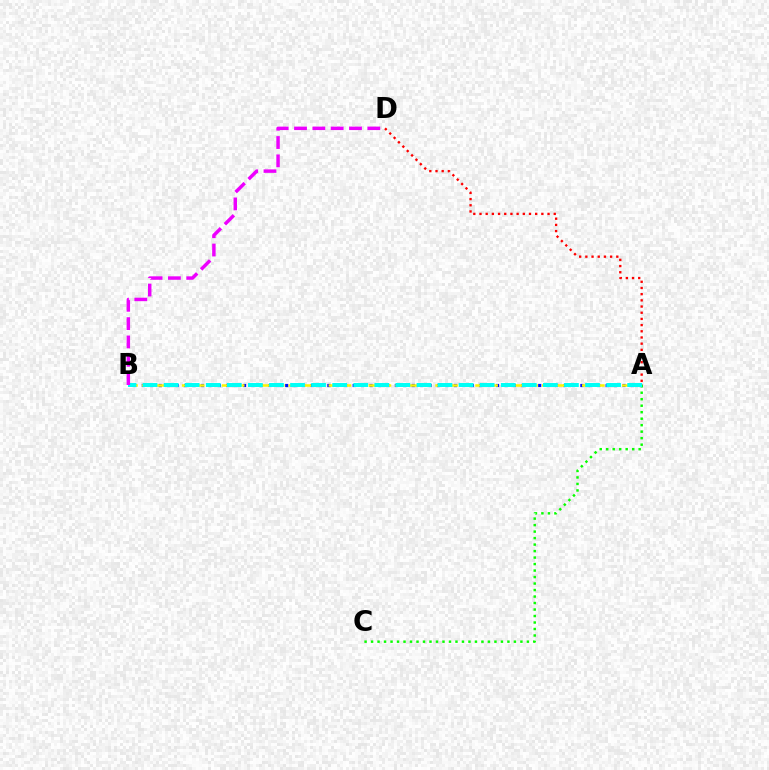{('A', 'B'): [{'color': '#0010ff', 'line_style': 'dotted', 'thickness': 2.29}, {'color': '#fcf500', 'line_style': 'dashed', 'thickness': 1.81}, {'color': '#00fff6', 'line_style': 'dashed', 'thickness': 2.86}], ('A', 'C'): [{'color': '#08ff00', 'line_style': 'dotted', 'thickness': 1.76}], ('A', 'D'): [{'color': '#ff0000', 'line_style': 'dotted', 'thickness': 1.68}], ('B', 'D'): [{'color': '#ee00ff', 'line_style': 'dashed', 'thickness': 2.49}]}